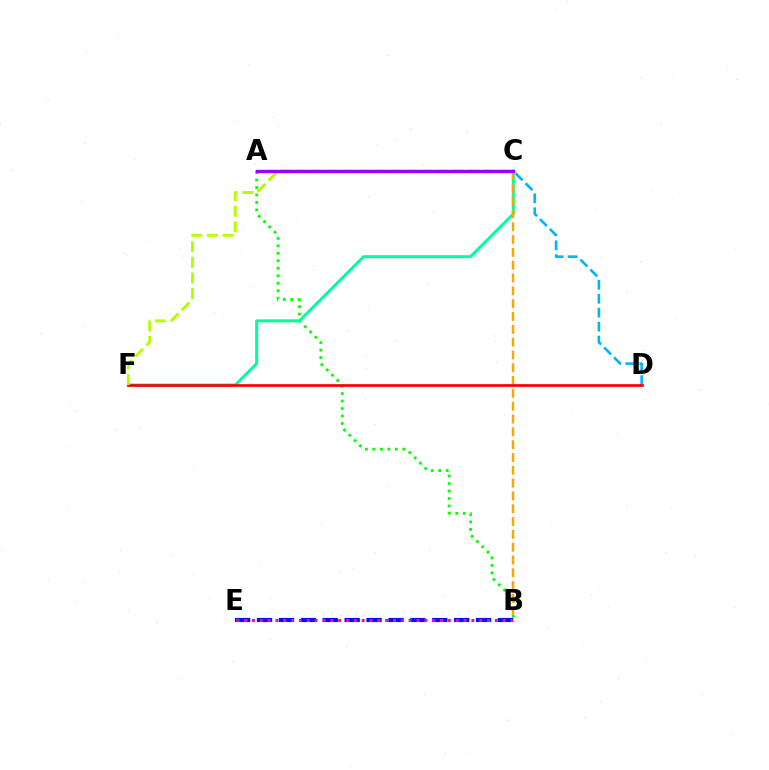{('A', 'B'): [{'color': '#08ff00', 'line_style': 'dotted', 'thickness': 2.03}], ('C', 'D'): [{'color': '#00b5ff', 'line_style': 'dashed', 'thickness': 1.9}], ('C', 'F'): [{'color': '#00ff9d', 'line_style': 'solid', 'thickness': 2.17}, {'color': '#b3ff00', 'line_style': 'dashed', 'thickness': 2.12}], ('B', 'C'): [{'color': '#ffa500', 'line_style': 'dashed', 'thickness': 1.74}], ('B', 'E'): [{'color': '#0010ff', 'line_style': 'dashed', 'thickness': 2.98}, {'color': '#ff00bd', 'line_style': 'dotted', 'thickness': 2.13}], ('D', 'F'): [{'color': '#ff0000', 'line_style': 'solid', 'thickness': 1.95}], ('A', 'C'): [{'color': '#9b00ff', 'line_style': 'solid', 'thickness': 2.46}]}